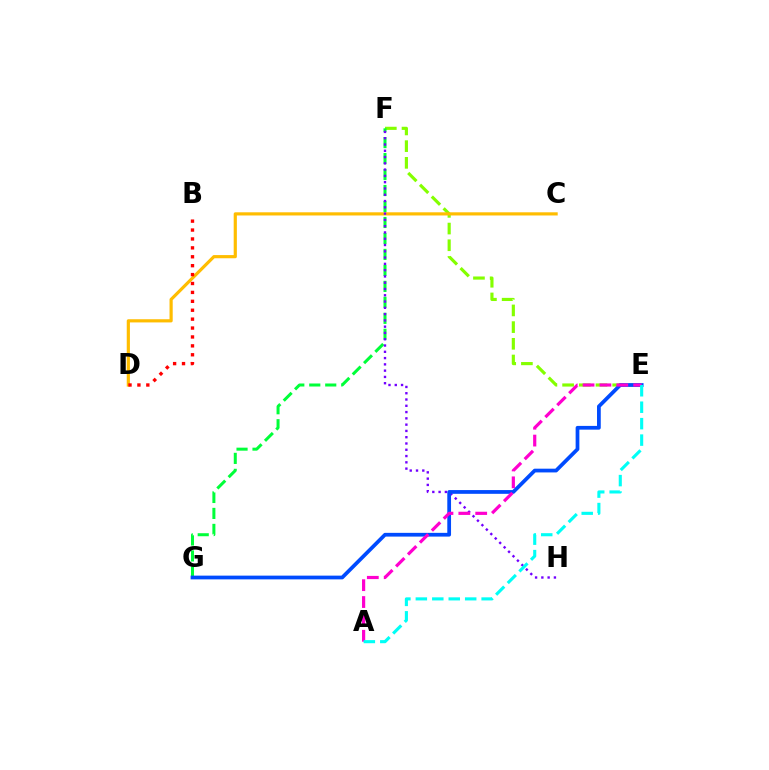{('E', 'F'): [{'color': '#84ff00', 'line_style': 'dashed', 'thickness': 2.27}], ('F', 'G'): [{'color': '#00ff39', 'line_style': 'dashed', 'thickness': 2.17}], ('C', 'D'): [{'color': '#ffbd00', 'line_style': 'solid', 'thickness': 2.29}], ('F', 'H'): [{'color': '#7200ff', 'line_style': 'dotted', 'thickness': 1.71}], ('E', 'G'): [{'color': '#004bff', 'line_style': 'solid', 'thickness': 2.7}], ('A', 'E'): [{'color': '#ff00cf', 'line_style': 'dashed', 'thickness': 2.29}, {'color': '#00fff6', 'line_style': 'dashed', 'thickness': 2.23}], ('B', 'D'): [{'color': '#ff0000', 'line_style': 'dotted', 'thickness': 2.42}]}